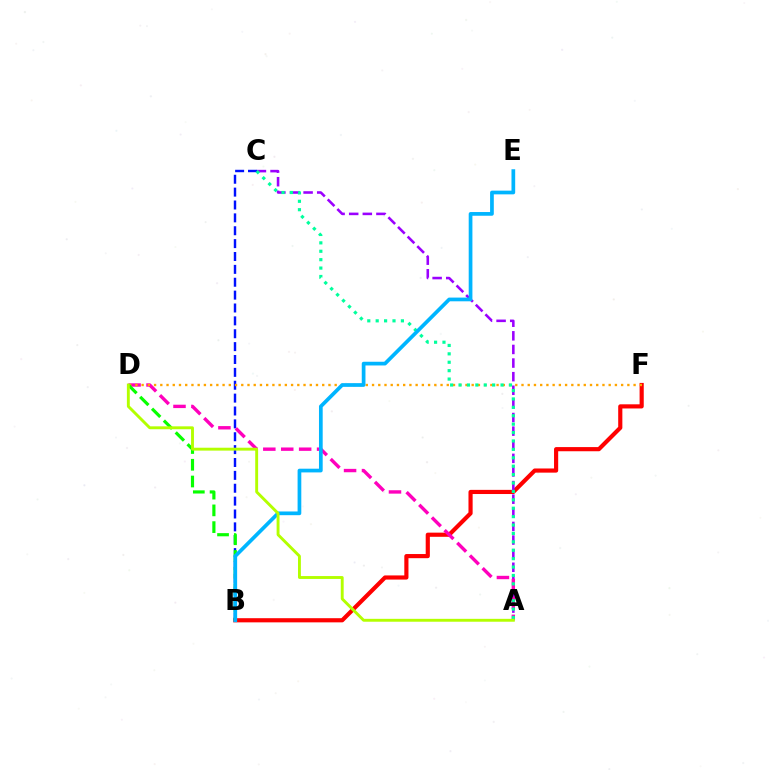{('B', 'F'): [{'color': '#ff0000', 'line_style': 'solid', 'thickness': 2.99}], ('A', 'C'): [{'color': '#9b00ff', 'line_style': 'dashed', 'thickness': 1.85}, {'color': '#00ff9d', 'line_style': 'dotted', 'thickness': 2.28}], ('B', 'C'): [{'color': '#0010ff', 'line_style': 'dashed', 'thickness': 1.75}], ('A', 'D'): [{'color': '#ff00bd', 'line_style': 'dashed', 'thickness': 2.43}, {'color': '#b3ff00', 'line_style': 'solid', 'thickness': 2.08}], ('D', 'F'): [{'color': '#ffa500', 'line_style': 'dotted', 'thickness': 1.69}], ('B', 'D'): [{'color': '#08ff00', 'line_style': 'dashed', 'thickness': 2.28}], ('B', 'E'): [{'color': '#00b5ff', 'line_style': 'solid', 'thickness': 2.67}]}